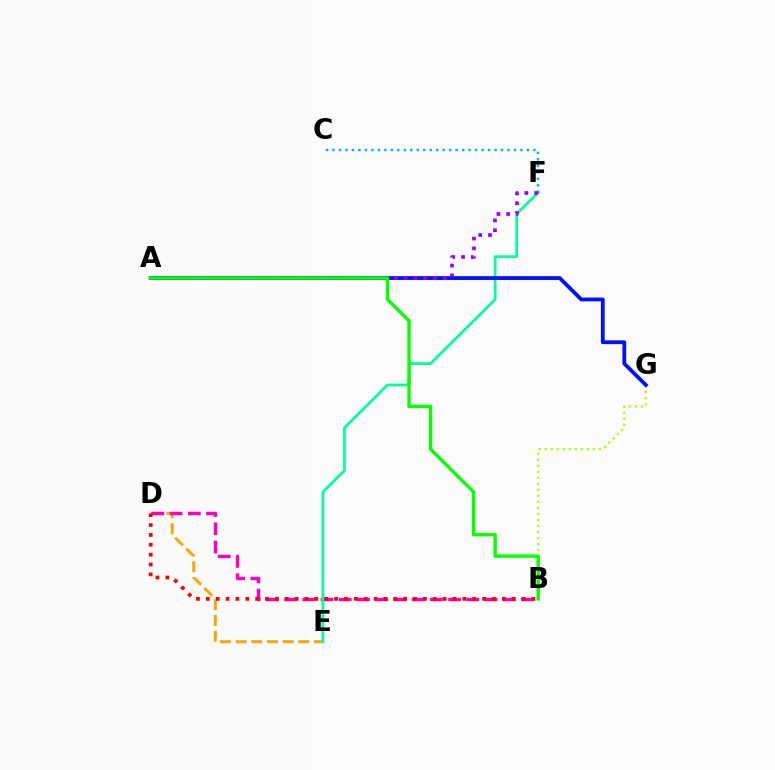{('B', 'G'): [{'color': '#b3ff00', 'line_style': 'dotted', 'thickness': 1.64}], ('D', 'E'): [{'color': '#ffa500', 'line_style': 'dashed', 'thickness': 2.13}], ('B', 'D'): [{'color': '#ff00bd', 'line_style': 'dashed', 'thickness': 2.48}, {'color': '#ff0000', 'line_style': 'dotted', 'thickness': 2.68}], ('E', 'F'): [{'color': '#00ff9d', 'line_style': 'solid', 'thickness': 1.96}], ('C', 'F'): [{'color': '#00b5ff', 'line_style': 'dotted', 'thickness': 1.76}], ('A', 'G'): [{'color': '#0010ff', 'line_style': 'solid', 'thickness': 2.73}], ('A', 'F'): [{'color': '#9b00ff', 'line_style': 'dotted', 'thickness': 2.66}], ('A', 'B'): [{'color': '#08ff00', 'line_style': 'solid', 'thickness': 2.43}]}